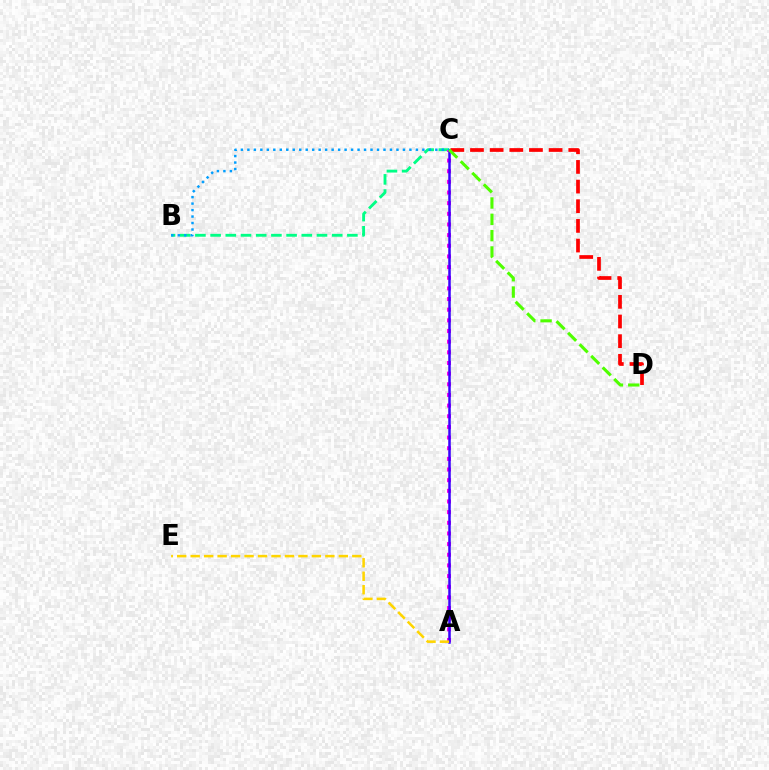{('B', 'C'): [{'color': '#00ff86', 'line_style': 'dashed', 'thickness': 2.06}, {'color': '#009eff', 'line_style': 'dotted', 'thickness': 1.76}], ('A', 'C'): [{'color': '#ff00ed', 'line_style': 'dotted', 'thickness': 2.89}, {'color': '#3700ff', 'line_style': 'solid', 'thickness': 1.8}], ('C', 'D'): [{'color': '#ff0000', 'line_style': 'dashed', 'thickness': 2.67}, {'color': '#4fff00', 'line_style': 'dashed', 'thickness': 2.22}], ('A', 'E'): [{'color': '#ffd500', 'line_style': 'dashed', 'thickness': 1.83}]}